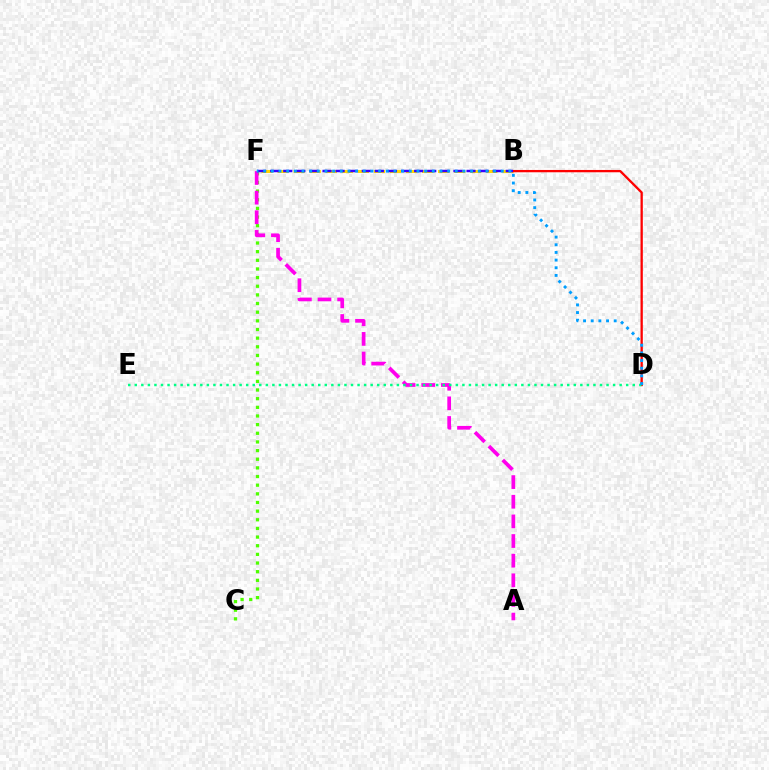{('B', 'F'): [{'color': '#ffd500', 'line_style': 'dashed', 'thickness': 2.18}, {'color': '#3700ff', 'line_style': 'dashed', 'thickness': 1.78}], ('C', 'F'): [{'color': '#4fff00', 'line_style': 'dotted', 'thickness': 2.35}], ('B', 'D'): [{'color': '#ff0000', 'line_style': 'solid', 'thickness': 1.66}], ('A', 'F'): [{'color': '#ff00ed', 'line_style': 'dashed', 'thickness': 2.67}], ('D', 'E'): [{'color': '#00ff86', 'line_style': 'dotted', 'thickness': 1.78}], ('D', 'F'): [{'color': '#009eff', 'line_style': 'dotted', 'thickness': 2.08}]}